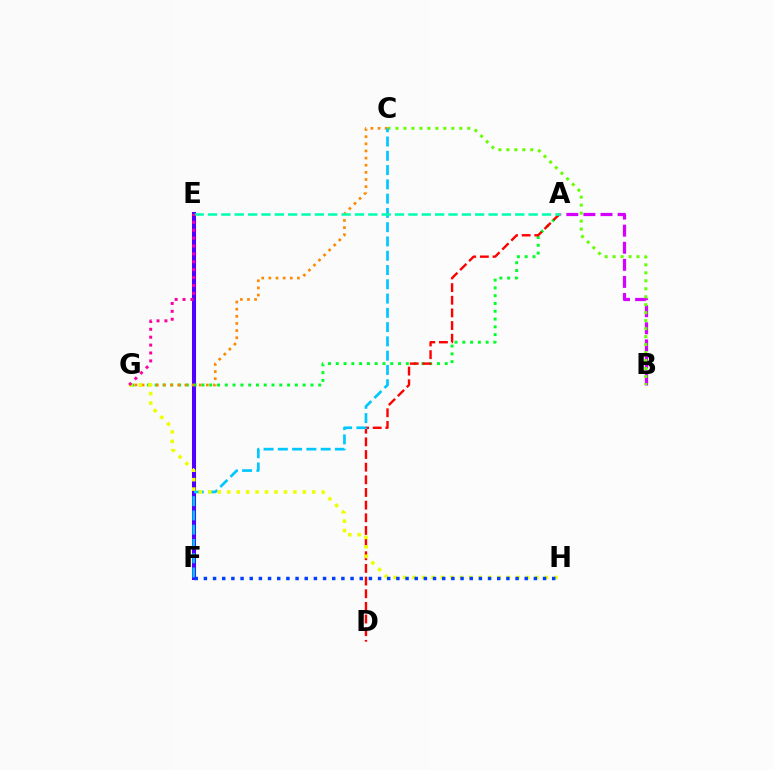{('E', 'F'): [{'color': '#4f00ff', 'line_style': 'solid', 'thickness': 2.91}], ('A', 'B'): [{'color': '#d600ff', 'line_style': 'dashed', 'thickness': 2.32}], ('A', 'G'): [{'color': '#00ff27', 'line_style': 'dotted', 'thickness': 2.12}], ('B', 'C'): [{'color': '#66ff00', 'line_style': 'dotted', 'thickness': 2.17}], ('A', 'D'): [{'color': '#ff0000', 'line_style': 'dashed', 'thickness': 1.72}], ('C', 'G'): [{'color': '#ff8800', 'line_style': 'dotted', 'thickness': 1.94}], ('C', 'F'): [{'color': '#00c7ff', 'line_style': 'dashed', 'thickness': 1.94}], ('A', 'E'): [{'color': '#00ffaf', 'line_style': 'dashed', 'thickness': 1.81}], ('G', 'H'): [{'color': '#eeff00', 'line_style': 'dotted', 'thickness': 2.57}], ('F', 'H'): [{'color': '#003fff', 'line_style': 'dotted', 'thickness': 2.49}], ('E', 'G'): [{'color': '#ff00a0', 'line_style': 'dotted', 'thickness': 2.15}]}